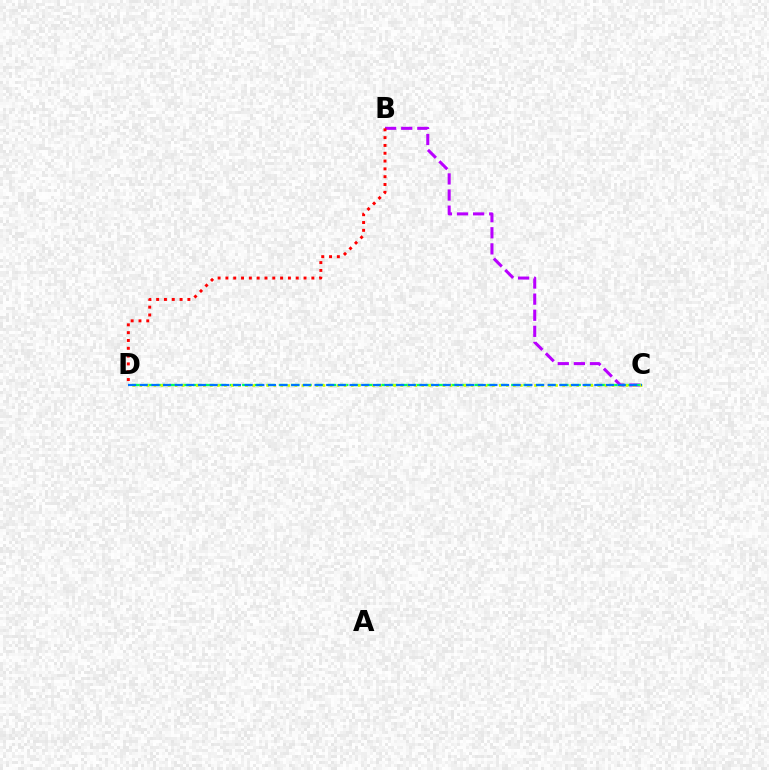{('B', 'C'): [{'color': '#b900ff', 'line_style': 'dashed', 'thickness': 2.19}], ('C', 'D'): [{'color': '#00ff5c', 'line_style': 'dashed', 'thickness': 1.66}, {'color': '#d1ff00', 'line_style': 'dotted', 'thickness': 1.91}, {'color': '#0074ff', 'line_style': 'dashed', 'thickness': 1.58}], ('B', 'D'): [{'color': '#ff0000', 'line_style': 'dotted', 'thickness': 2.12}]}